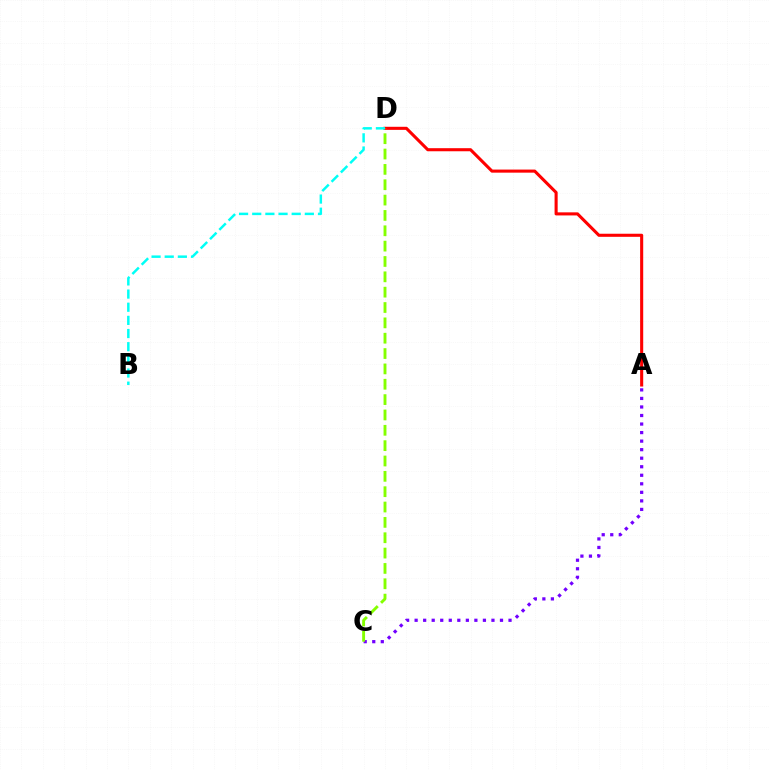{('A', 'C'): [{'color': '#7200ff', 'line_style': 'dotted', 'thickness': 2.32}], ('A', 'D'): [{'color': '#ff0000', 'line_style': 'solid', 'thickness': 2.22}], ('C', 'D'): [{'color': '#84ff00', 'line_style': 'dashed', 'thickness': 2.08}], ('B', 'D'): [{'color': '#00fff6', 'line_style': 'dashed', 'thickness': 1.79}]}